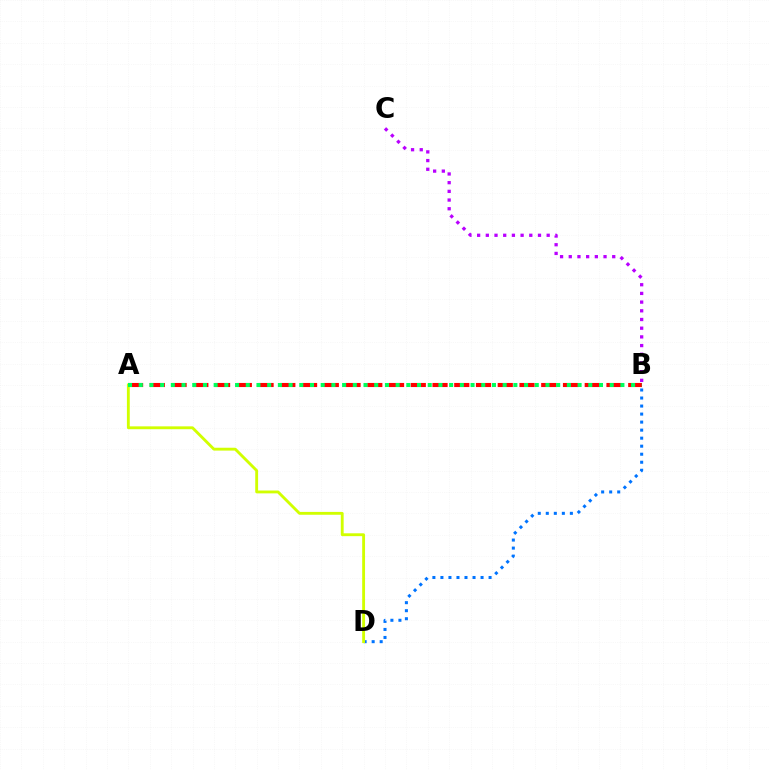{('B', 'D'): [{'color': '#0074ff', 'line_style': 'dotted', 'thickness': 2.18}], ('B', 'C'): [{'color': '#b900ff', 'line_style': 'dotted', 'thickness': 2.36}], ('A', 'B'): [{'color': '#ff0000', 'line_style': 'dashed', 'thickness': 2.95}, {'color': '#00ff5c', 'line_style': 'dotted', 'thickness': 2.91}], ('A', 'D'): [{'color': '#d1ff00', 'line_style': 'solid', 'thickness': 2.06}]}